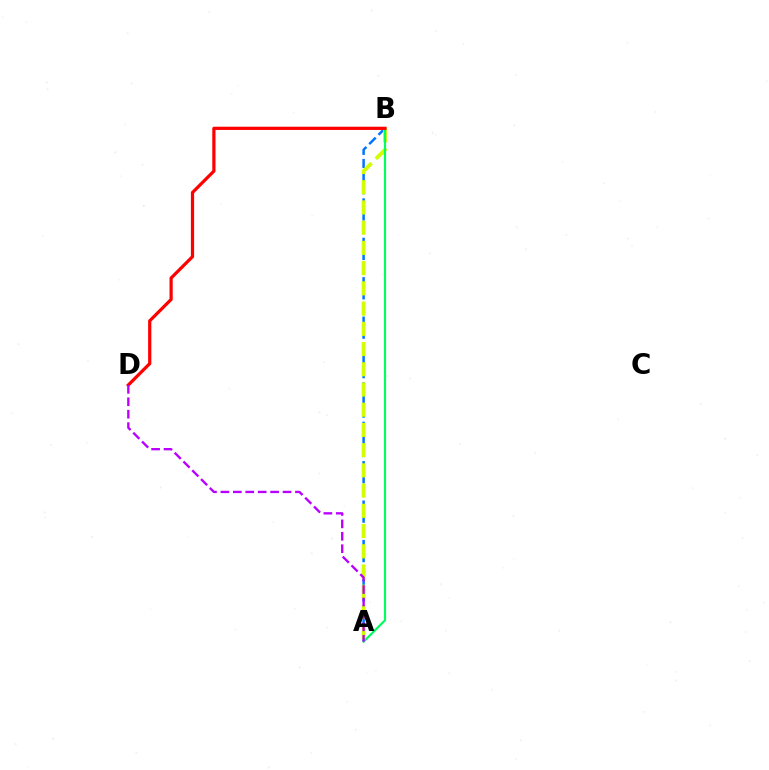{('A', 'B'): [{'color': '#0074ff', 'line_style': 'dashed', 'thickness': 1.78}, {'color': '#d1ff00', 'line_style': 'dashed', 'thickness': 2.75}, {'color': '#00ff5c', 'line_style': 'solid', 'thickness': 1.56}], ('B', 'D'): [{'color': '#ff0000', 'line_style': 'solid', 'thickness': 2.32}], ('A', 'D'): [{'color': '#b900ff', 'line_style': 'dashed', 'thickness': 1.69}]}